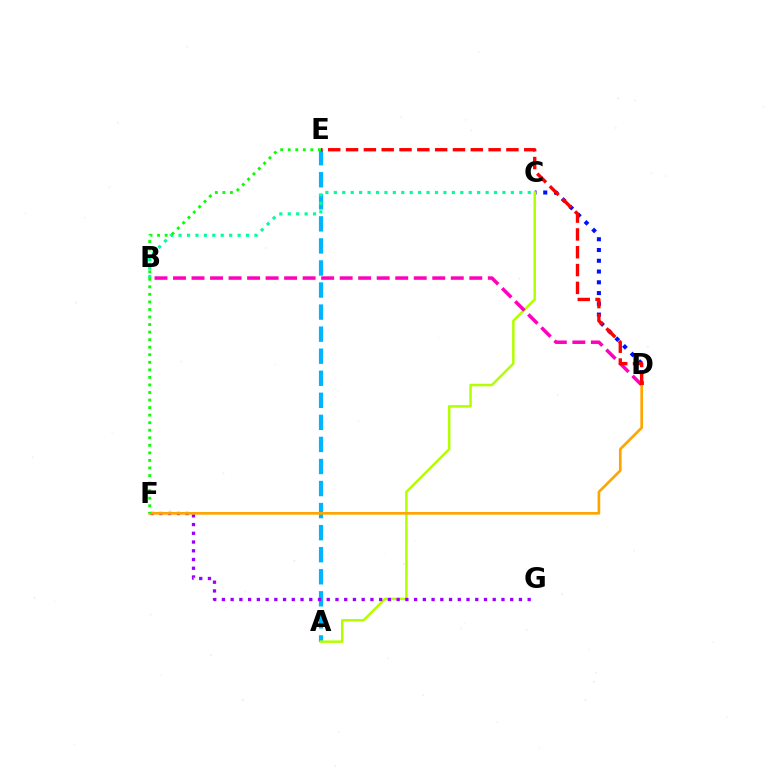{('C', 'D'): [{'color': '#0010ff', 'line_style': 'dotted', 'thickness': 2.92}], ('A', 'E'): [{'color': '#00b5ff', 'line_style': 'dashed', 'thickness': 3.0}], ('B', 'C'): [{'color': '#00ff9d', 'line_style': 'dotted', 'thickness': 2.29}], ('A', 'C'): [{'color': '#b3ff00', 'line_style': 'solid', 'thickness': 1.81}], ('B', 'D'): [{'color': '#ff00bd', 'line_style': 'dashed', 'thickness': 2.52}], ('F', 'G'): [{'color': '#9b00ff', 'line_style': 'dotted', 'thickness': 2.37}], ('D', 'F'): [{'color': '#ffa500', 'line_style': 'solid', 'thickness': 1.92}], ('D', 'E'): [{'color': '#ff0000', 'line_style': 'dashed', 'thickness': 2.42}], ('E', 'F'): [{'color': '#08ff00', 'line_style': 'dotted', 'thickness': 2.05}]}